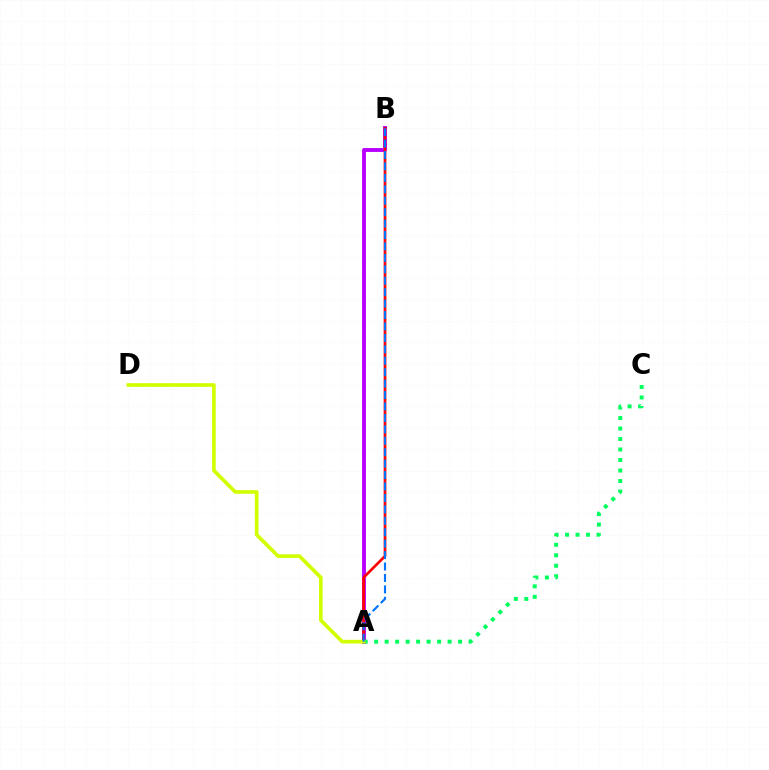{('A', 'B'): [{'color': '#b900ff', 'line_style': 'solid', 'thickness': 2.79}, {'color': '#ff0000', 'line_style': 'solid', 'thickness': 1.95}, {'color': '#0074ff', 'line_style': 'dashed', 'thickness': 1.55}], ('A', 'C'): [{'color': '#00ff5c', 'line_style': 'dotted', 'thickness': 2.85}], ('A', 'D'): [{'color': '#d1ff00', 'line_style': 'solid', 'thickness': 2.63}]}